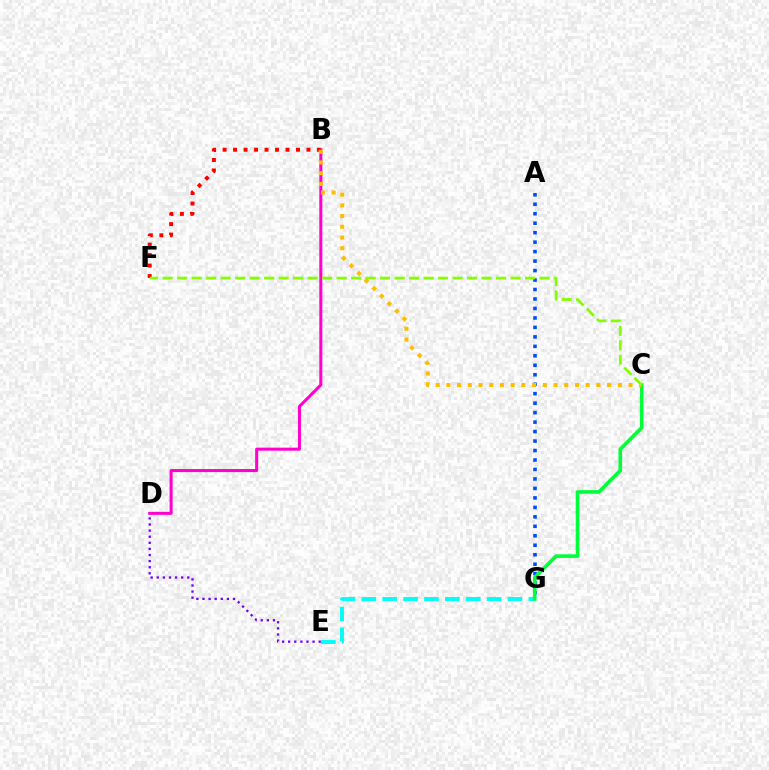{('D', 'E'): [{'color': '#7200ff', 'line_style': 'dotted', 'thickness': 1.66}], ('A', 'G'): [{'color': '#004bff', 'line_style': 'dotted', 'thickness': 2.57}], ('E', 'G'): [{'color': '#00fff6', 'line_style': 'dashed', 'thickness': 2.84}], ('B', 'D'): [{'color': '#ff00cf', 'line_style': 'solid', 'thickness': 2.18}], ('B', 'F'): [{'color': '#ff0000', 'line_style': 'dotted', 'thickness': 2.85}], ('C', 'G'): [{'color': '#00ff39', 'line_style': 'solid', 'thickness': 2.6}], ('B', 'C'): [{'color': '#ffbd00', 'line_style': 'dotted', 'thickness': 2.91}], ('C', 'F'): [{'color': '#84ff00', 'line_style': 'dashed', 'thickness': 1.97}]}